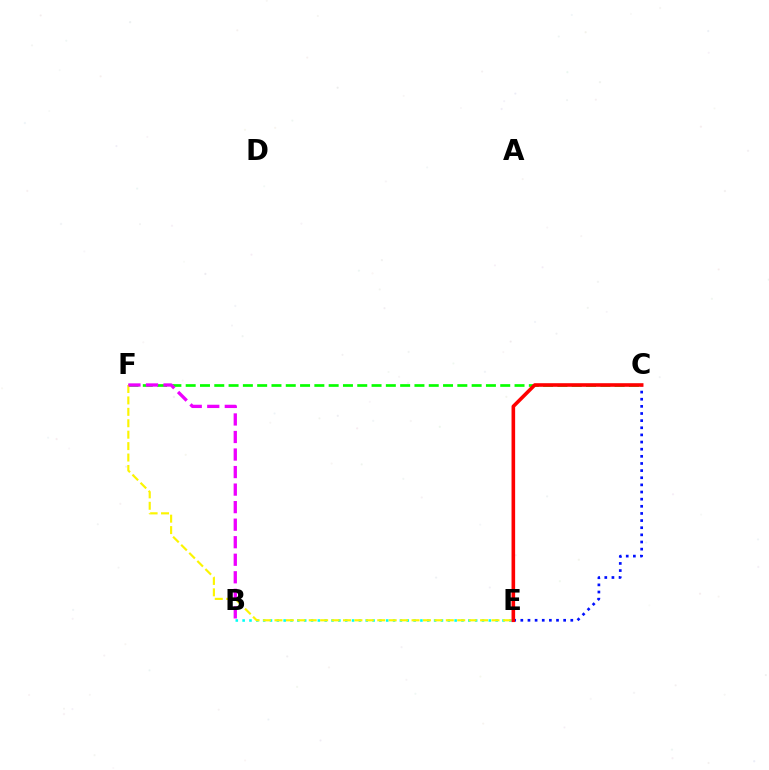{('B', 'E'): [{'color': '#00fff6', 'line_style': 'dotted', 'thickness': 1.86}], ('C', 'F'): [{'color': '#08ff00', 'line_style': 'dashed', 'thickness': 1.94}], ('C', 'E'): [{'color': '#0010ff', 'line_style': 'dotted', 'thickness': 1.94}, {'color': '#ff0000', 'line_style': 'solid', 'thickness': 2.59}], ('E', 'F'): [{'color': '#fcf500', 'line_style': 'dashed', 'thickness': 1.55}], ('B', 'F'): [{'color': '#ee00ff', 'line_style': 'dashed', 'thickness': 2.38}]}